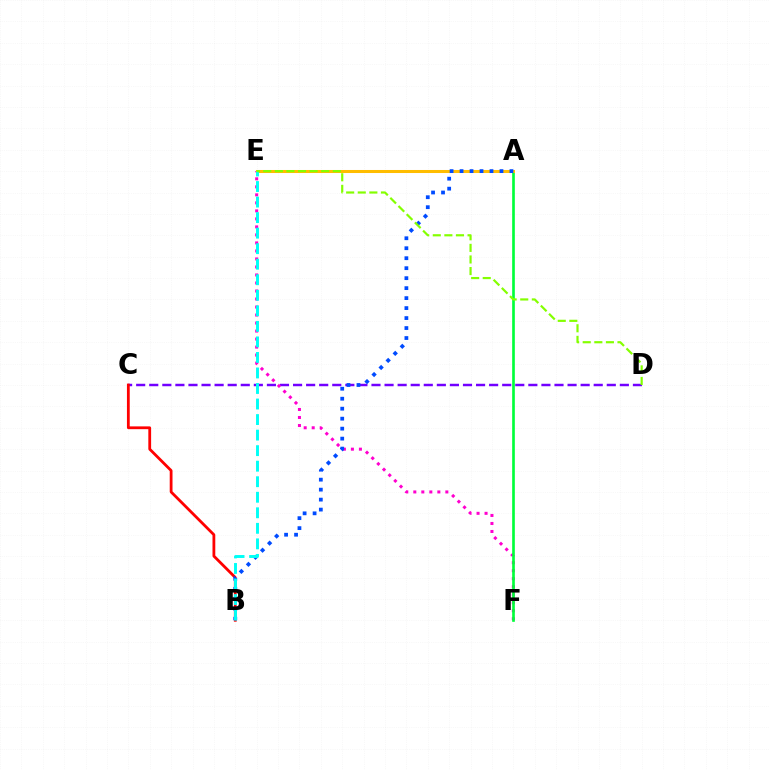{('C', 'D'): [{'color': '#7200ff', 'line_style': 'dashed', 'thickness': 1.78}], ('E', 'F'): [{'color': '#ff00cf', 'line_style': 'dotted', 'thickness': 2.18}], ('A', 'F'): [{'color': '#00ff39', 'line_style': 'solid', 'thickness': 1.91}], ('A', 'E'): [{'color': '#ffbd00', 'line_style': 'solid', 'thickness': 2.18}], ('B', 'C'): [{'color': '#ff0000', 'line_style': 'solid', 'thickness': 2.01}], ('A', 'B'): [{'color': '#004bff', 'line_style': 'dotted', 'thickness': 2.71}], ('B', 'E'): [{'color': '#00fff6', 'line_style': 'dashed', 'thickness': 2.11}], ('D', 'E'): [{'color': '#84ff00', 'line_style': 'dashed', 'thickness': 1.57}]}